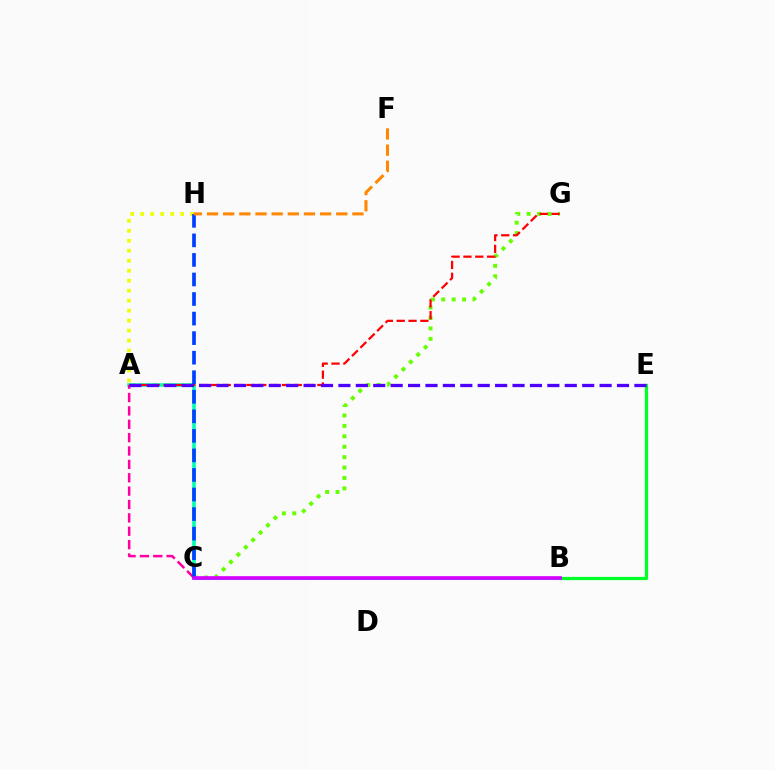{('A', 'H'): [{'color': '#eeff00', 'line_style': 'dotted', 'thickness': 2.71}], ('B', 'E'): [{'color': '#00ff27', 'line_style': 'solid', 'thickness': 2.33}], ('C', 'G'): [{'color': '#66ff00', 'line_style': 'dotted', 'thickness': 2.83}], ('A', 'C'): [{'color': '#00ffaf', 'line_style': 'solid', 'thickness': 2.57}, {'color': '#ff00a0', 'line_style': 'dashed', 'thickness': 1.82}], ('B', 'C'): [{'color': '#00c7ff', 'line_style': 'solid', 'thickness': 2.11}, {'color': '#d600ff', 'line_style': 'solid', 'thickness': 2.63}], ('A', 'G'): [{'color': '#ff0000', 'line_style': 'dashed', 'thickness': 1.61}], ('C', 'H'): [{'color': '#003fff', 'line_style': 'dashed', 'thickness': 2.66}], ('A', 'E'): [{'color': '#4f00ff', 'line_style': 'dashed', 'thickness': 2.37}], ('F', 'H'): [{'color': '#ff8800', 'line_style': 'dashed', 'thickness': 2.19}]}